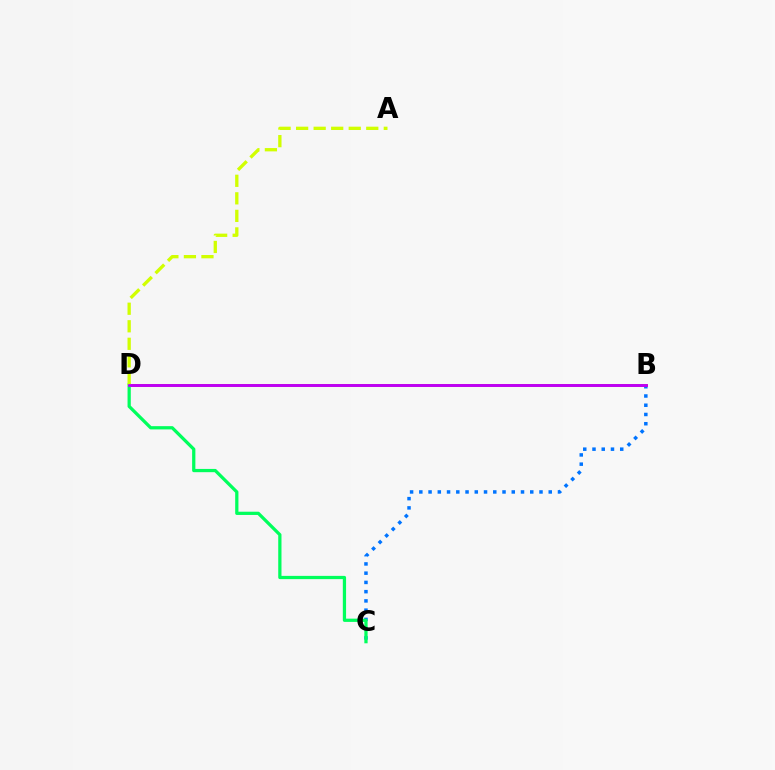{('B', 'C'): [{'color': '#0074ff', 'line_style': 'dotted', 'thickness': 2.51}], ('B', 'D'): [{'color': '#ff0000', 'line_style': 'solid', 'thickness': 1.86}, {'color': '#b900ff', 'line_style': 'solid', 'thickness': 1.99}], ('C', 'D'): [{'color': '#00ff5c', 'line_style': 'solid', 'thickness': 2.34}], ('A', 'D'): [{'color': '#d1ff00', 'line_style': 'dashed', 'thickness': 2.38}]}